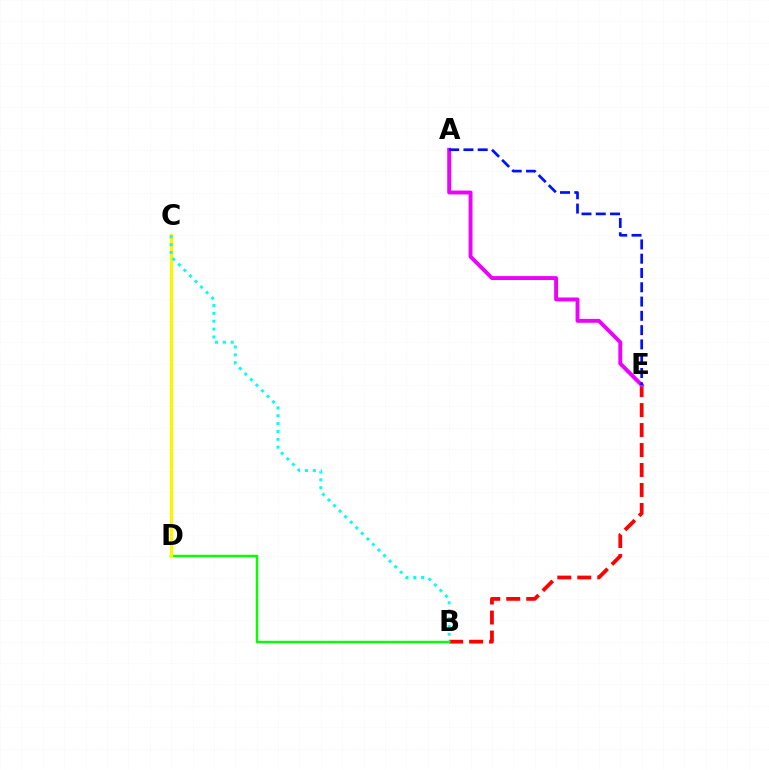{('B', 'E'): [{'color': '#ff0000', 'line_style': 'dashed', 'thickness': 2.71}], ('B', 'D'): [{'color': '#08ff00', 'line_style': 'solid', 'thickness': 1.77}], ('C', 'D'): [{'color': '#fcf500', 'line_style': 'solid', 'thickness': 2.4}], ('B', 'C'): [{'color': '#00fff6', 'line_style': 'dotted', 'thickness': 2.14}], ('A', 'E'): [{'color': '#ee00ff', 'line_style': 'solid', 'thickness': 2.8}, {'color': '#0010ff', 'line_style': 'dashed', 'thickness': 1.94}]}